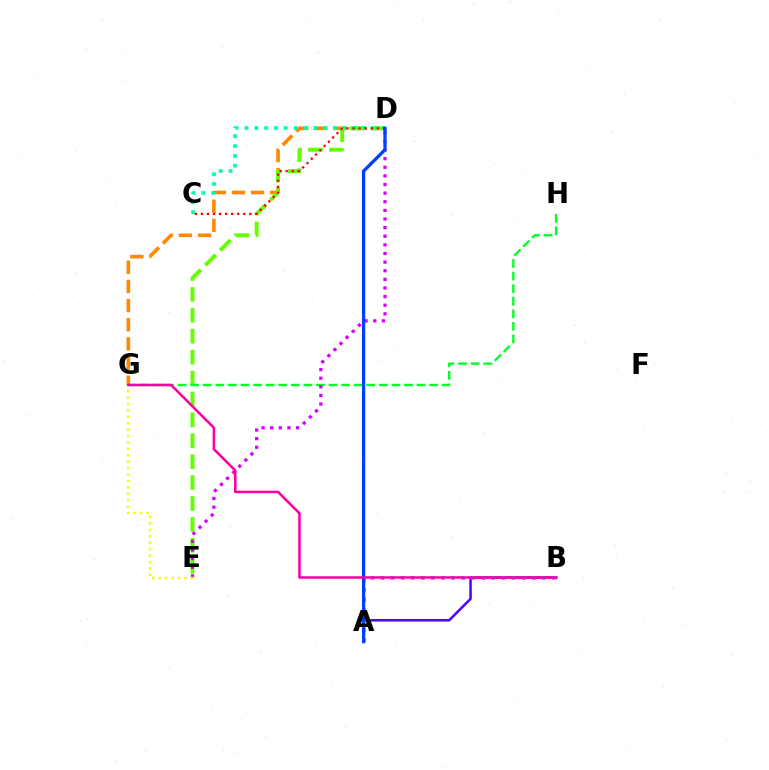{('A', 'B'): [{'color': '#4f00ff', 'line_style': 'solid', 'thickness': 1.81}, {'color': '#00c7ff', 'line_style': 'dotted', 'thickness': 2.74}], ('D', 'G'): [{'color': '#ff8800', 'line_style': 'dashed', 'thickness': 2.6}], ('D', 'E'): [{'color': '#66ff00', 'line_style': 'dashed', 'thickness': 2.84}, {'color': '#d600ff', 'line_style': 'dotted', 'thickness': 2.34}], ('C', 'D'): [{'color': '#00ffaf', 'line_style': 'dotted', 'thickness': 2.67}, {'color': '#ff0000', 'line_style': 'dotted', 'thickness': 1.64}], ('G', 'H'): [{'color': '#00ff27', 'line_style': 'dashed', 'thickness': 1.71}], ('E', 'G'): [{'color': '#eeff00', 'line_style': 'dotted', 'thickness': 1.75}], ('A', 'D'): [{'color': '#003fff', 'line_style': 'solid', 'thickness': 2.35}], ('B', 'G'): [{'color': '#ff00a0', 'line_style': 'solid', 'thickness': 1.84}]}